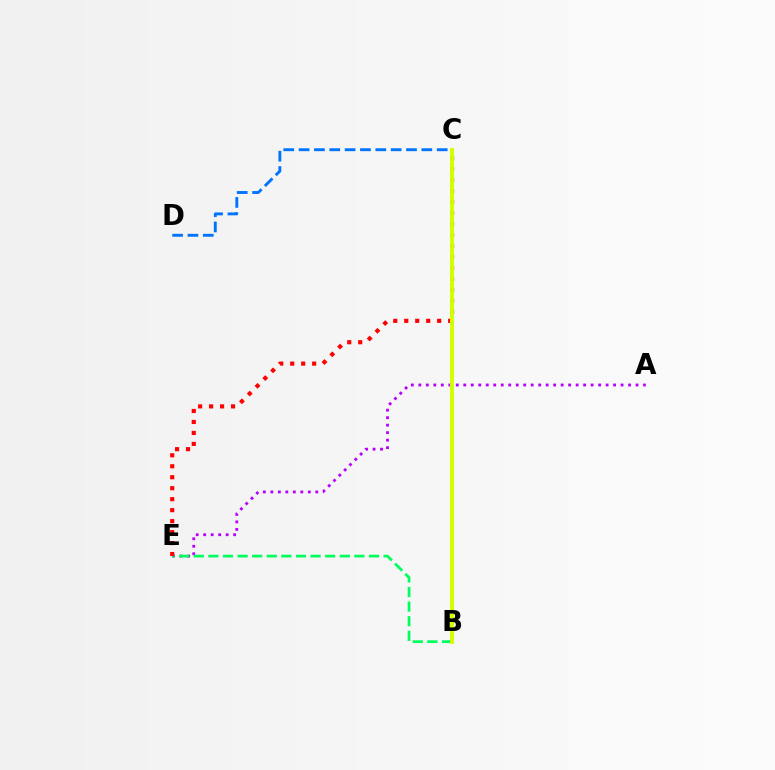{('A', 'E'): [{'color': '#b900ff', 'line_style': 'dotted', 'thickness': 2.04}], ('C', 'D'): [{'color': '#0074ff', 'line_style': 'dashed', 'thickness': 2.08}], ('B', 'E'): [{'color': '#00ff5c', 'line_style': 'dashed', 'thickness': 1.98}], ('C', 'E'): [{'color': '#ff0000', 'line_style': 'dotted', 'thickness': 2.98}], ('B', 'C'): [{'color': '#d1ff00', 'line_style': 'solid', 'thickness': 2.82}]}